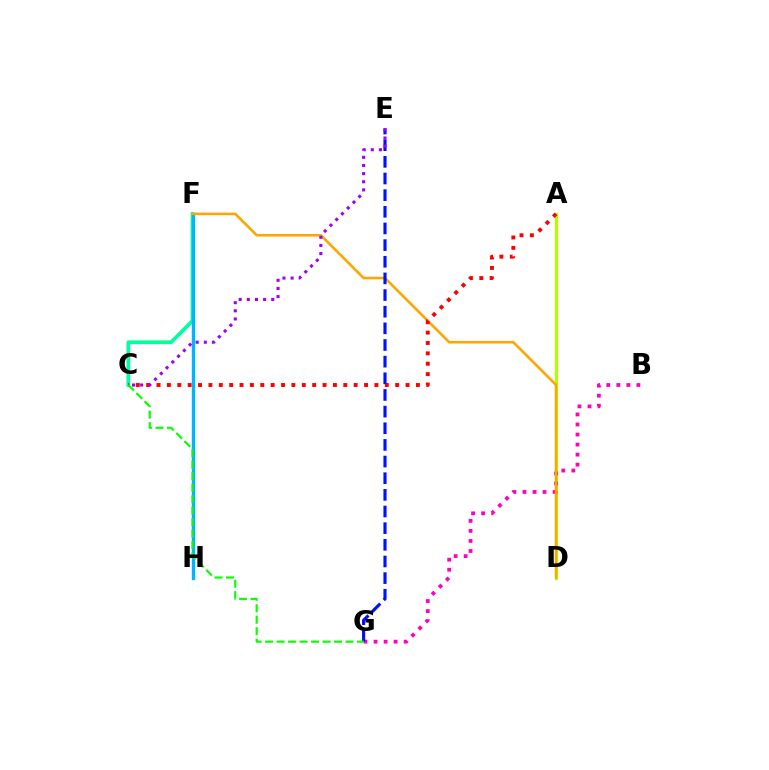{('A', 'D'): [{'color': '#b3ff00', 'line_style': 'solid', 'thickness': 2.34}], ('C', 'F'): [{'color': '#00ff9d', 'line_style': 'solid', 'thickness': 2.65}], ('F', 'H'): [{'color': '#00b5ff', 'line_style': 'solid', 'thickness': 2.43}], ('B', 'G'): [{'color': '#ff00bd', 'line_style': 'dotted', 'thickness': 2.73}], ('D', 'F'): [{'color': '#ffa500', 'line_style': 'solid', 'thickness': 1.87}], ('A', 'C'): [{'color': '#ff0000', 'line_style': 'dotted', 'thickness': 2.82}], ('E', 'G'): [{'color': '#0010ff', 'line_style': 'dashed', 'thickness': 2.26}], ('C', 'G'): [{'color': '#08ff00', 'line_style': 'dashed', 'thickness': 1.56}], ('C', 'E'): [{'color': '#9b00ff', 'line_style': 'dotted', 'thickness': 2.21}]}